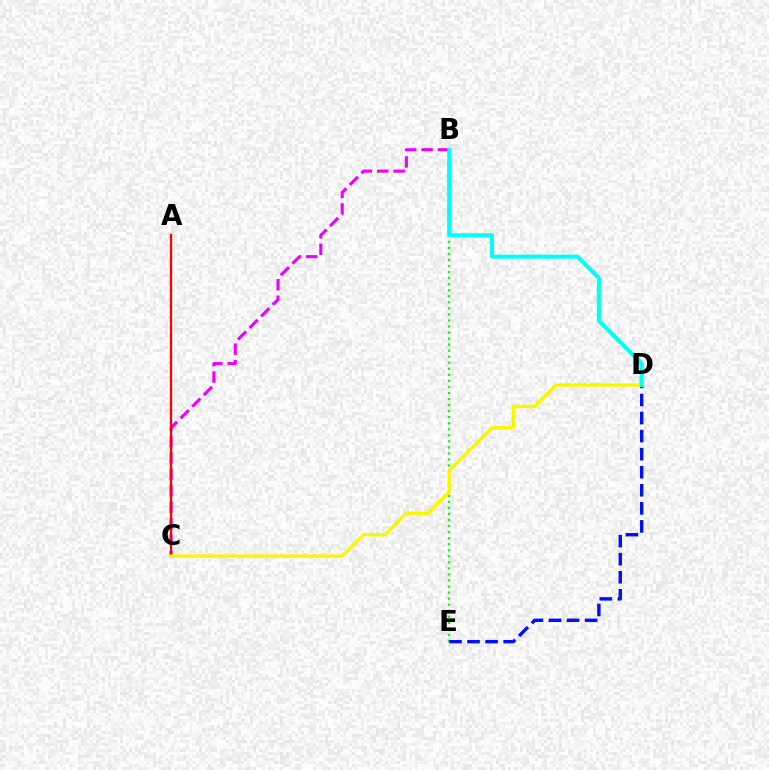{('B', 'C'): [{'color': '#ee00ff', 'line_style': 'dashed', 'thickness': 2.23}], ('A', 'C'): [{'color': '#ff0000', 'line_style': 'solid', 'thickness': 1.64}], ('B', 'E'): [{'color': '#08ff00', 'line_style': 'dotted', 'thickness': 1.64}], ('D', 'E'): [{'color': '#0010ff', 'line_style': 'dashed', 'thickness': 2.45}], ('C', 'D'): [{'color': '#fcf500', 'line_style': 'solid', 'thickness': 2.44}], ('B', 'D'): [{'color': '#00fff6', 'line_style': 'solid', 'thickness': 2.91}]}